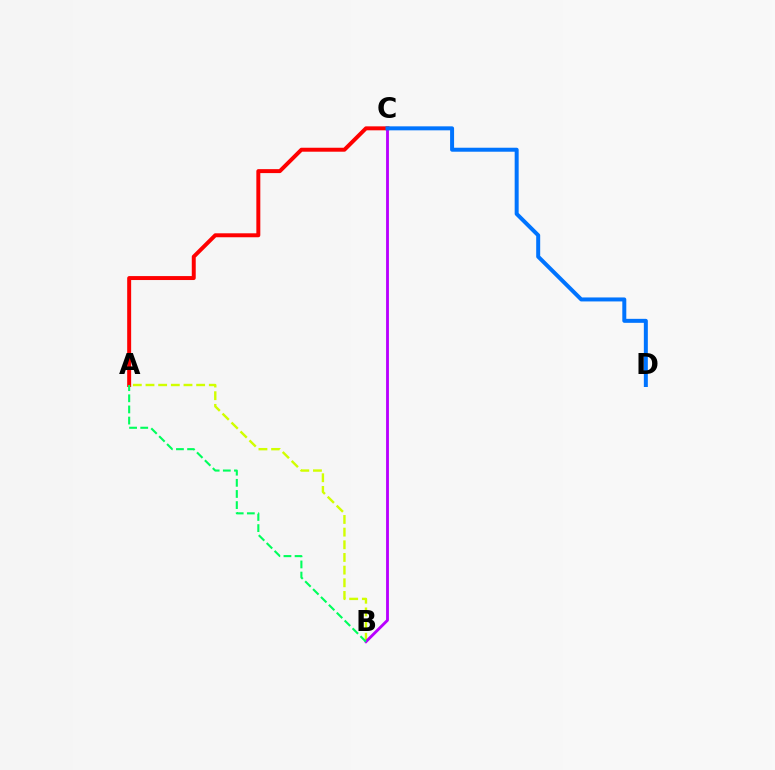{('A', 'C'): [{'color': '#ff0000', 'line_style': 'solid', 'thickness': 2.85}], ('A', 'B'): [{'color': '#d1ff00', 'line_style': 'dashed', 'thickness': 1.72}, {'color': '#00ff5c', 'line_style': 'dashed', 'thickness': 1.51}], ('B', 'C'): [{'color': '#b900ff', 'line_style': 'solid', 'thickness': 2.05}], ('C', 'D'): [{'color': '#0074ff', 'line_style': 'solid', 'thickness': 2.87}]}